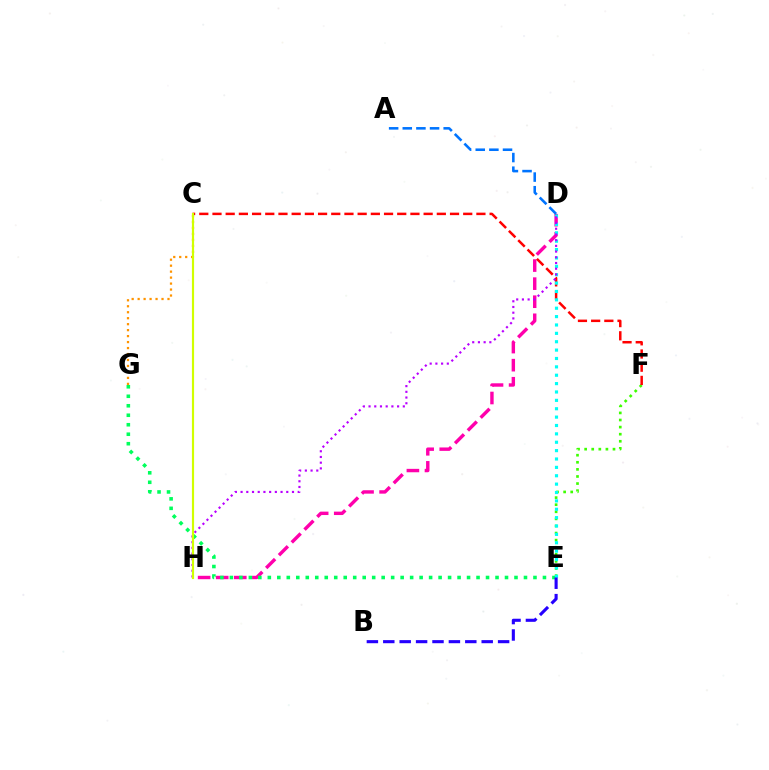{('E', 'F'): [{'color': '#3dff00', 'line_style': 'dotted', 'thickness': 1.93}], ('D', 'H'): [{'color': '#ff00ac', 'line_style': 'dashed', 'thickness': 2.46}, {'color': '#b900ff', 'line_style': 'dotted', 'thickness': 1.55}], ('E', 'G'): [{'color': '#00ff5c', 'line_style': 'dotted', 'thickness': 2.58}], ('C', 'F'): [{'color': '#ff0000', 'line_style': 'dashed', 'thickness': 1.79}], ('C', 'G'): [{'color': '#ff9400', 'line_style': 'dotted', 'thickness': 1.62}], ('D', 'E'): [{'color': '#00fff6', 'line_style': 'dotted', 'thickness': 2.28}], ('B', 'E'): [{'color': '#2500ff', 'line_style': 'dashed', 'thickness': 2.23}], ('C', 'H'): [{'color': '#d1ff00', 'line_style': 'solid', 'thickness': 1.56}], ('A', 'D'): [{'color': '#0074ff', 'line_style': 'dashed', 'thickness': 1.85}]}